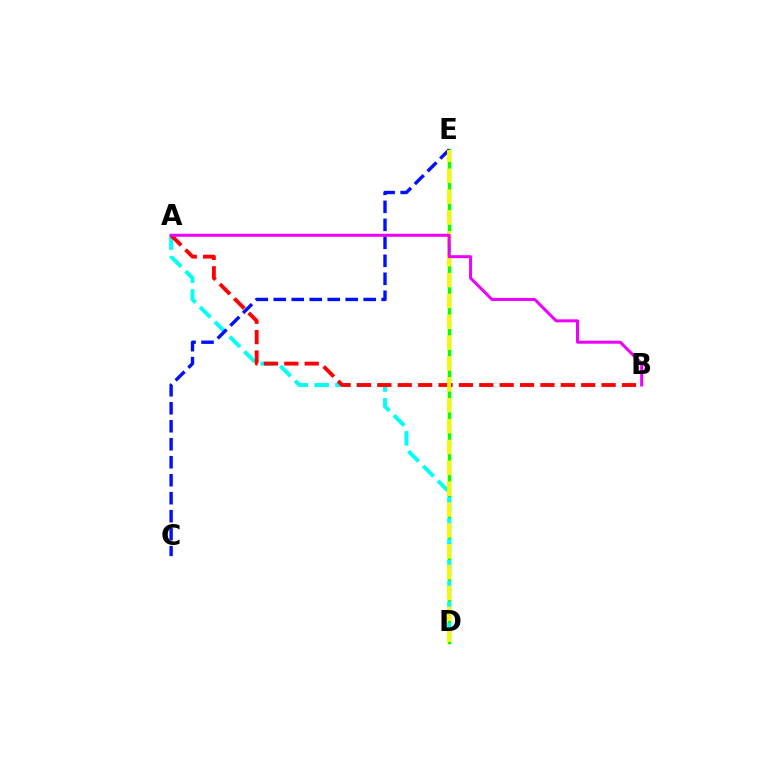{('D', 'E'): [{'color': '#08ff00', 'line_style': 'solid', 'thickness': 2.5}, {'color': '#fcf500', 'line_style': 'dashed', 'thickness': 2.83}], ('A', 'D'): [{'color': '#00fff6', 'line_style': 'dashed', 'thickness': 2.84}], ('A', 'B'): [{'color': '#ff0000', 'line_style': 'dashed', 'thickness': 2.77}, {'color': '#ee00ff', 'line_style': 'solid', 'thickness': 2.16}], ('C', 'E'): [{'color': '#0010ff', 'line_style': 'dashed', 'thickness': 2.44}]}